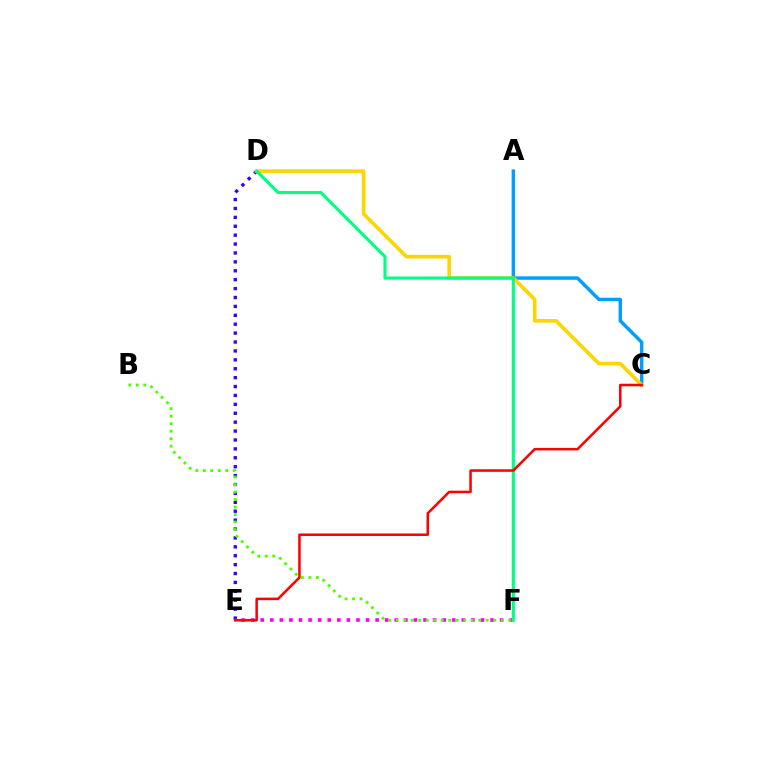{('A', 'C'): [{'color': '#009eff', 'line_style': 'solid', 'thickness': 2.47}], ('D', 'E'): [{'color': '#3700ff', 'line_style': 'dotted', 'thickness': 2.42}], ('C', 'D'): [{'color': '#ffd500', 'line_style': 'solid', 'thickness': 2.62}], ('E', 'F'): [{'color': '#ff00ed', 'line_style': 'dotted', 'thickness': 2.6}], ('B', 'F'): [{'color': '#4fff00', 'line_style': 'dotted', 'thickness': 2.04}], ('D', 'F'): [{'color': '#00ff86', 'line_style': 'solid', 'thickness': 2.25}], ('C', 'E'): [{'color': '#ff0000', 'line_style': 'solid', 'thickness': 1.82}]}